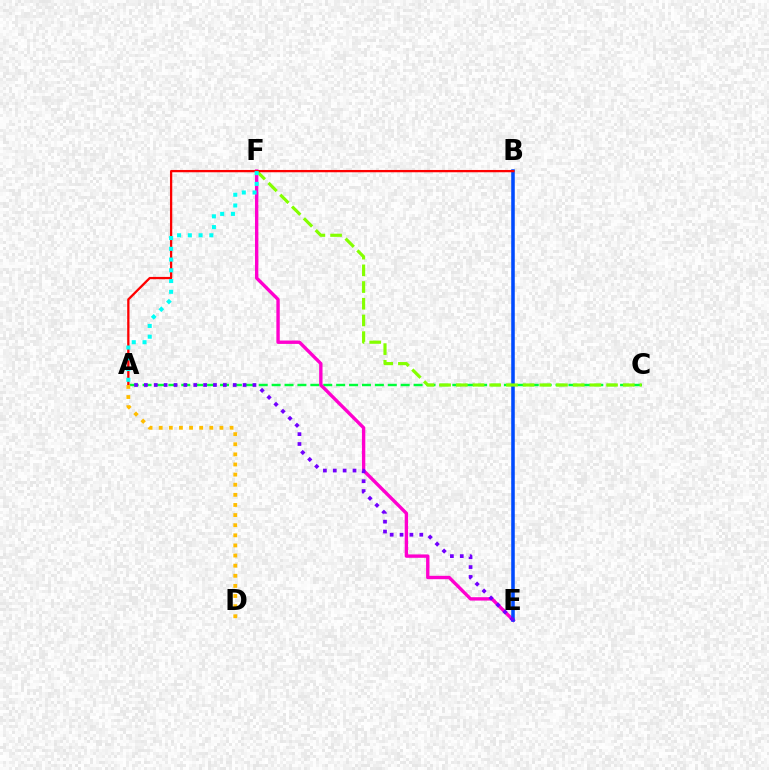{('A', 'C'): [{'color': '#00ff39', 'line_style': 'dashed', 'thickness': 1.75}], ('E', 'F'): [{'color': '#ff00cf', 'line_style': 'solid', 'thickness': 2.43}], ('B', 'E'): [{'color': '#004bff', 'line_style': 'solid', 'thickness': 2.55}], ('C', 'F'): [{'color': '#84ff00', 'line_style': 'dashed', 'thickness': 2.27}], ('A', 'E'): [{'color': '#7200ff', 'line_style': 'dotted', 'thickness': 2.68}], ('A', 'B'): [{'color': '#ff0000', 'line_style': 'solid', 'thickness': 1.65}], ('A', 'D'): [{'color': '#ffbd00', 'line_style': 'dotted', 'thickness': 2.75}], ('A', 'F'): [{'color': '#00fff6', 'line_style': 'dotted', 'thickness': 2.92}]}